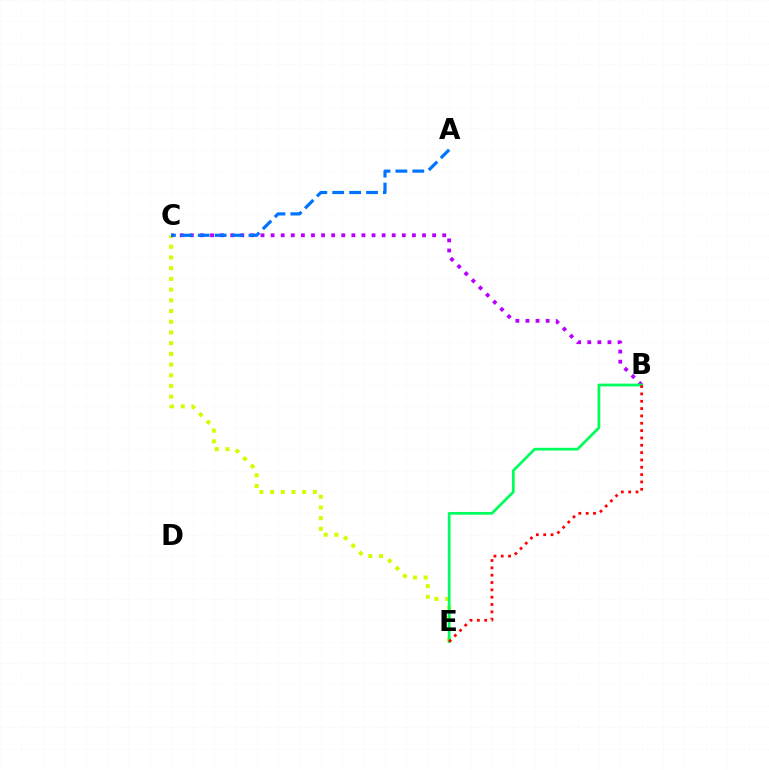{('C', 'E'): [{'color': '#d1ff00', 'line_style': 'dotted', 'thickness': 2.91}], ('B', 'C'): [{'color': '#b900ff', 'line_style': 'dotted', 'thickness': 2.74}], ('B', 'E'): [{'color': '#00ff5c', 'line_style': 'solid', 'thickness': 1.97}, {'color': '#ff0000', 'line_style': 'dotted', 'thickness': 1.99}], ('A', 'C'): [{'color': '#0074ff', 'line_style': 'dashed', 'thickness': 2.3}]}